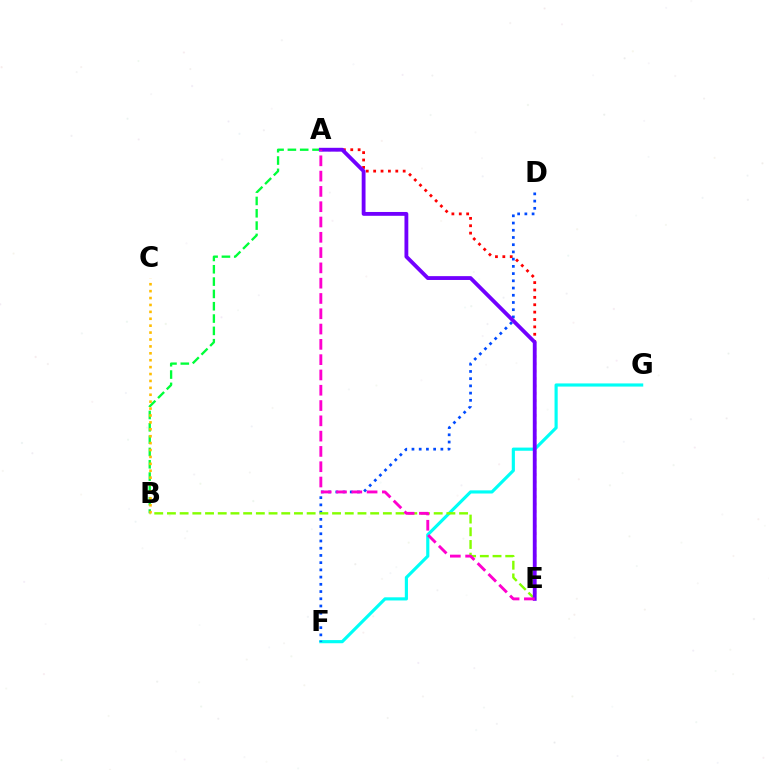{('F', 'G'): [{'color': '#00fff6', 'line_style': 'solid', 'thickness': 2.27}], ('A', 'E'): [{'color': '#ff0000', 'line_style': 'dotted', 'thickness': 2.01}, {'color': '#7200ff', 'line_style': 'solid', 'thickness': 2.76}, {'color': '#ff00cf', 'line_style': 'dashed', 'thickness': 2.08}], ('D', 'F'): [{'color': '#004bff', 'line_style': 'dotted', 'thickness': 1.96}], ('A', 'B'): [{'color': '#00ff39', 'line_style': 'dashed', 'thickness': 1.67}], ('B', 'E'): [{'color': '#84ff00', 'line_style': 'dashed', 'thickness': 1.73}], ('B', 'C'): [{'color': '#ffbd00', 'line_style': 'dotted', 'thickness': 1.88}]}